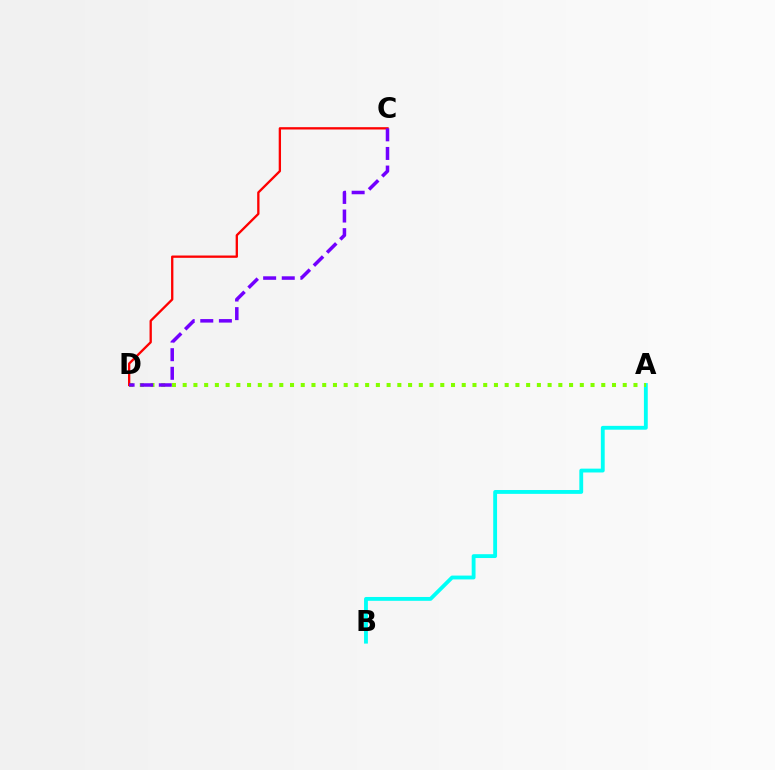{('A', 'B'): [{'color': '#00fff6', 'line_style': 'solid', 'thickness': 2.76}], ('A', 'D'): [{'color': '#84ff00', 'line_style': 'dotted', 'thickness': 2.92}], ('C', 'D'): [{'color': '#ff0000', 'line_style': 'solid', 'thickness': 1.67}, {'color': '#7200ff', 'line_style': 'dashed', 'thickness': 2.53}]}